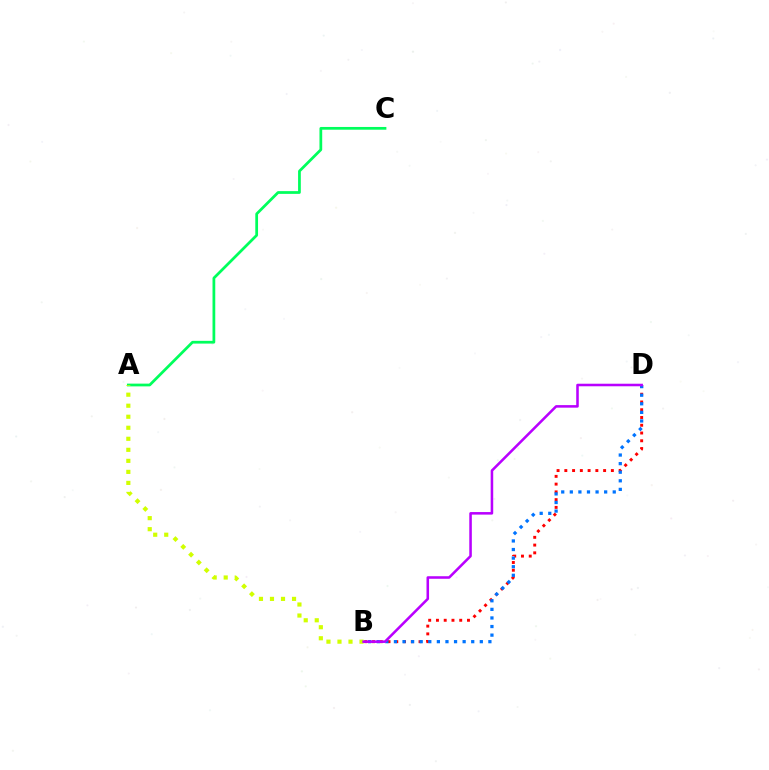{('B', 'D'): [{'color': '#ff0000', 'line_style': 'dotted', 'thickness': 2.11}, {'color': '#0074ff', 'line_style': 'dotted', 'thickness': 2.33}, {'color': '#b900ff', 'line_style': 'solid', 'thickness': 1.83}], ('A', 'C'): [{'color': '#00ff5c', 'line_style': 'solid', 'thickness': 1.98}], ('A', 'B'): [{'color': '#d1ff00', 'line_style': 'dotted', 'thickness': 3.0}]}